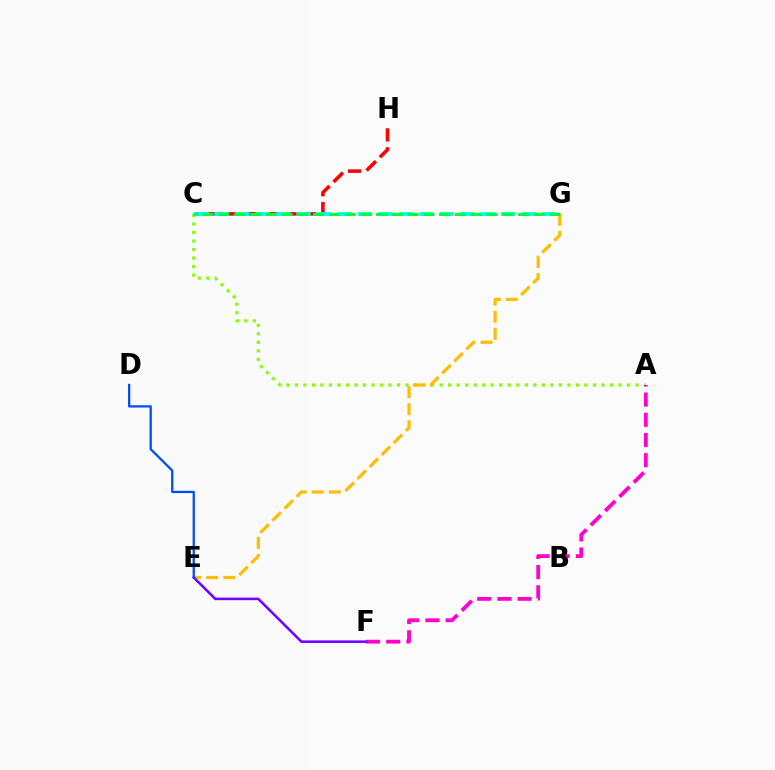{('A', 'C'): [{'color': '#84ff00', 'line_style': 'dotted', 'thickness': 2.31}], ('E', 'G'): [{'color': '#ffbd00', 'line_style': 'dashed', 'thickness': 2.32}], ('A', 'F'): [{'color': '#ff00cf', 'line_style': 'dashed', 'thickness': 2.74}], ('E', 'F'): [{'color': '#7200ff', 'line_style': 'solid', 'thickness': 1.83}], ('D', 'E'): [{'color': '#004bff', 'line_style': 'solid', 'thickness': 1.63}], ('C', 'H'): [{'color': '#ff0000', 'line_style': 'dashed', 'thickness': 2.56}], ('C', 'G'): [{'color': '#00fff6', 'line_style': 'dashed', 'thickness': 2.78}, {'color': '#00ff39', 'line_style': 'dashed', 'thickness': 2.14}]}